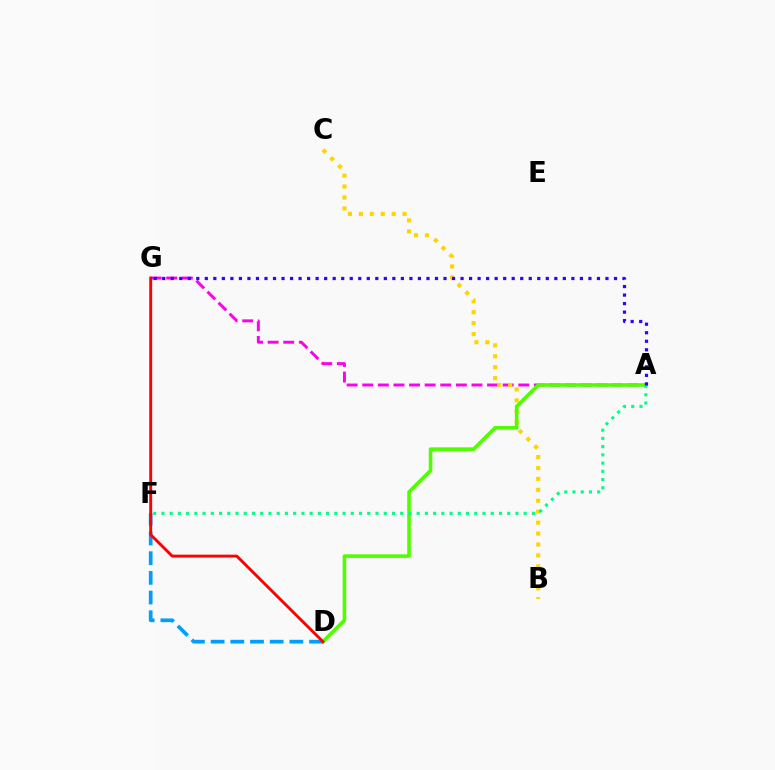{('A', 'G'): [{'color': '#ff00ed', 'line_style': 'dashed', 'thickness': 2.12}, {'color': '#3700ff', 'line_style': 'dotted', 'thickness': 2.32}], ('B', 'C'): [{'color': '#ffd500', 'line_style': 'dotted', 'thickness': 2.97}], ('A', 'D'): [{'color': '#4fff00', 'line_style': 'solid', 'thickness': 2.59}], ('D', 'F'): [{'color': '#009eff', 'line_style': 'dashed', 'thickness': 2.67}], ('A', 'F'): [{'color': '#00ff86', 'line_style': 'dotted', 'thickness': 2.24}], ('D', 'G'): [{'color': '#ff0000', 'line_style': 'solid', 'thickness': 2.09}]}